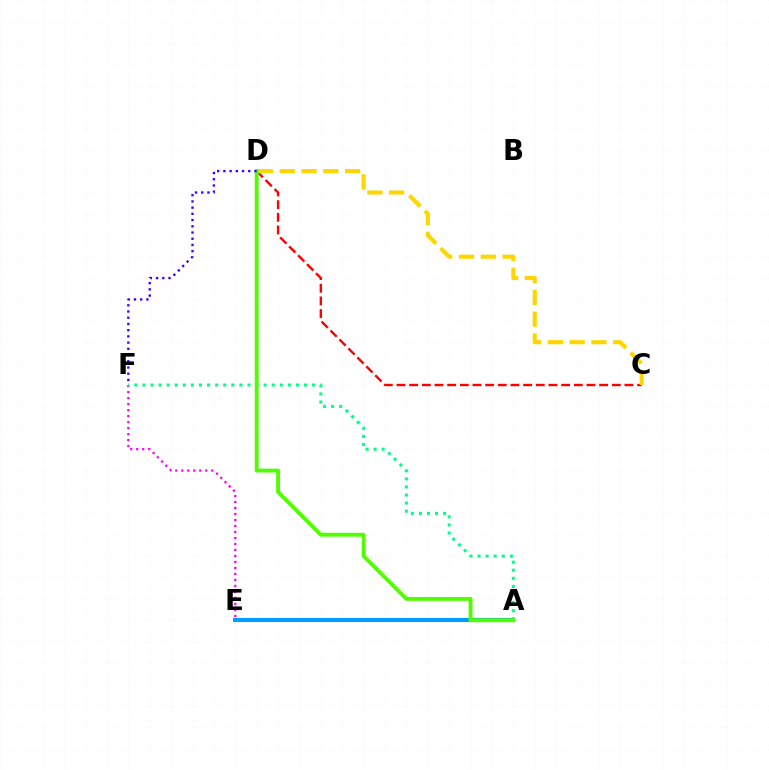{('E', 'F'): [{'color': '#ff00ed', 'line_style': 'dotted', 'thickness': 1.63}], ('A', 'E'): [{'color': '#009eff', 'line_style': 'solid', 'thickness': 2.92}], ('C', 'D'): [{'color': '#ff0000', 'line_style': 'dashed', 'thickness': 1.72}, {'color': '#ffd500', 'line_style': 'dashed', 'thickness': 2.96}], ('A', 'F'): [{'color': '#00ff86', 'line_style': 'dotted', 'thickness': 2.2}], ('A', 'D'): [{'color': '#4fff00', 'line_style': 'solid', 'thickness': 2.77}], ('D', 'F'): [{'color': '#3700ff', 'line_style': 'dotted', 'thickness': 1.69}]}